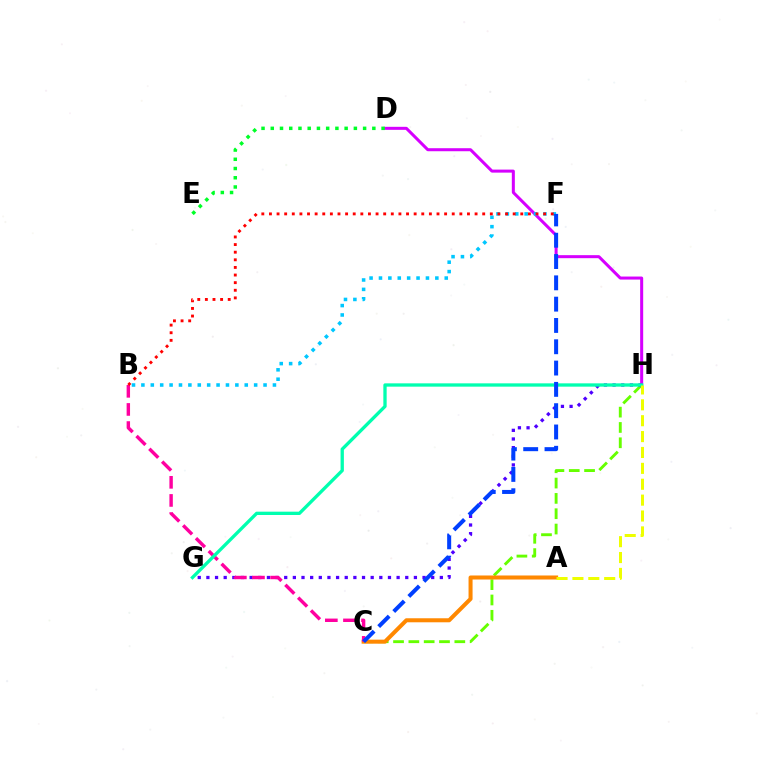{('D', 'H'): [{'color': '#d600ff', 'line_style': 'solid', 'thickness': 2.18}], ('D', 'E'): [{'color': '#00ff27', 'line_style': 'dotted', 'thickness': 2.51}], ('C', 'H'): [{'color': '#66ff00', 'line_style': 'dashed', 'thickness': 2.08}], ('B', 'F'): [{'color': '#00c7ff', 'line_style': 'dotted', 'thickness': 2.55}, {'color': '#ff0000', 'line_style': 'dotted', 'thickness': 2.07}], ('A', 'C'): [{'color': '#ff8800', 'line_style': 'solid', 'thickness': 2.9}], ('G', 'H'): [{'color': '#4f00ff', 'line_style': 'dotted', 'thickness': 2.35}, {'color': '#00ffaf', 'line_style': 'solid', 'thickness': 2.39}], ('B', 'C'): [{'color': '#ff00a0', 'line_style': 'dashed', 'thickness': 2.46}], ('A', 'H'): [{'color': '#eeff00', 'line_style': 'dashed', 'thickness': 2.16}], ('C', 'F'): [{'color': '#003fff', 'line_style': 'dashed', 'thickness': 2.89}]}